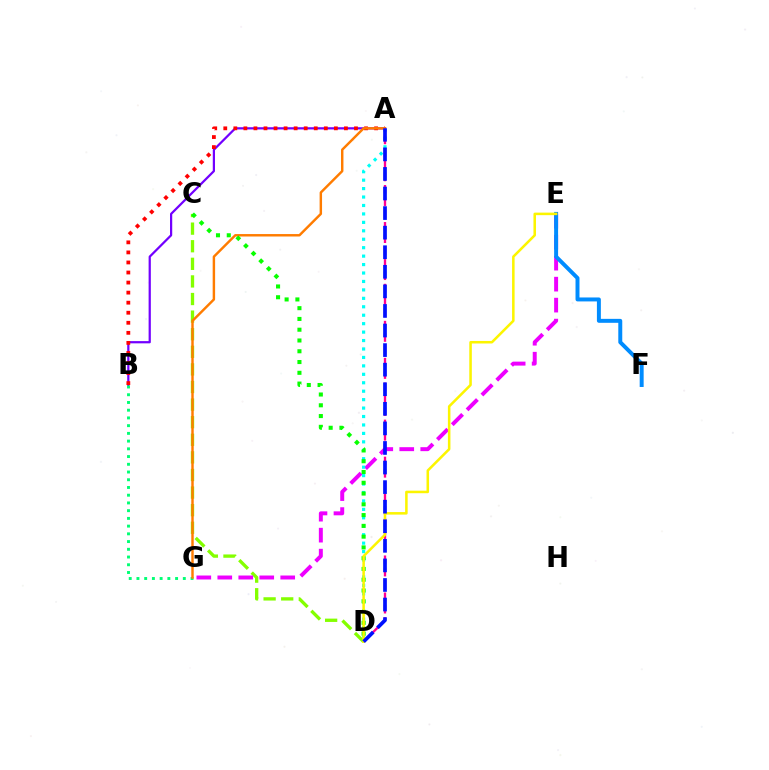{('C', 'D'): [{'color': '#84ff00', 'line_style': 'dashed', 'thickness': 2.39}, {'color': '#08ff00', 'line_style': 'dotted', 'thickness': 2.93}], ('A', 'B'): [{'color': '#7200ff', 'line_style': 'solid', 'thickness': 1.6}, {'color': '#ff0000', 'line_style': 'dotted', 'thickness': 2.73}], ('E', 'G'): [{'color': '#ee00ff', 'line_style': 'dashed', 'thickness': 2.85}], ('A', 'D'): [{'color': '#00fff6', 'line_style': 'dotted', 'thickness': 2.29}, {'color': '#ff0094', 'line_style': 'dashed', 'thickness': 1.68}, {'color': '#0010ff', 'line_style': 'dashed', 'thickness': 2.66}], ('E', 'F'): [{'color': '#008cff', 'line_style': 'solid', 'thickness': 2.85}], ('B', 'G'): [{'color': '#00ff74', 'line_style': 'dotted', 'thickness': 2.1}], ('A', 'G'): [{'color': '#ff7c00', 'line_style': 'solid', 'thickness': 1.76}], ('D', 'E'): [{'color': '#fcf500', 'line_style': 'solid', 'thickness': 1.82}]}